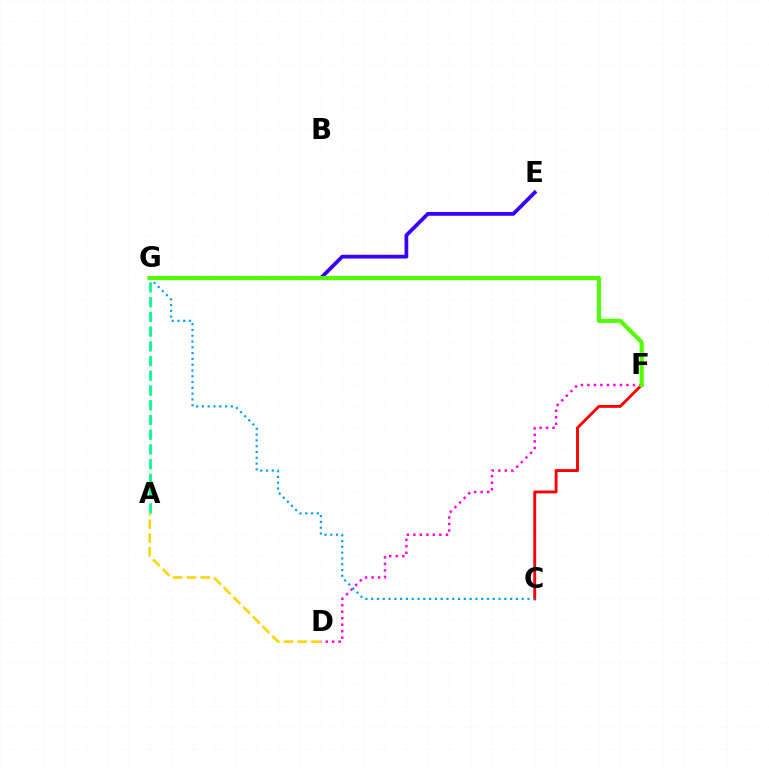{('E', 'G'): [{'color': '#3700ff', 'line_style': 'solid', 'thickness': 2.71}], ('A', 'D'): [{'color': '#ffd500', 'line_style': 'dashed', 'thickness': 1.87}], ('C', 'F'): [{'color': '#ff0000', 'line_style': 'solid', 'thickness': 2.08}], ('A', 'G'): [{'color': '#00ff86', 'line_style': 'dashed', 'thickness': 2.0}], ('D', 'F'): [{'color': '#ff00ed', 'line_style': 'dotted', 'thickness': 1.77}], ('C', 'G'): [{'color': '#009eff', 'line_style': 'dotted', 'thickness': 1.57}], ('F', 'G'): [{'color': '#4fff00', 'line_style': 'solid', 'thickness': 2.95}]}